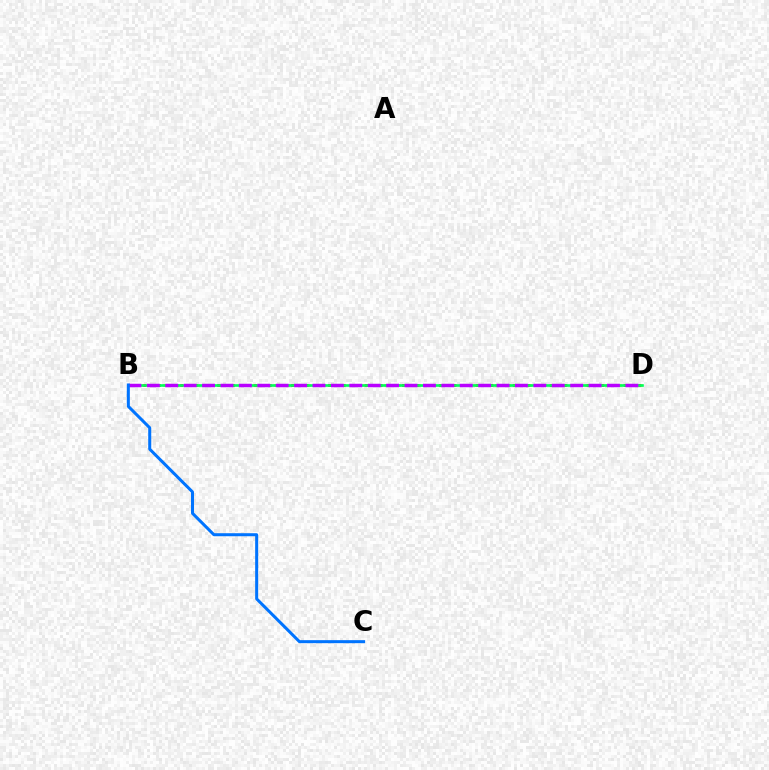{('B', 'D'): [{'color': '#d1ff00', 'line_style': 'dotted', 'thickness': 1.88}, {'color': '#ff0000', 'line_style': 'dotted', 'thickness': 2.01}, {'color': '#00ff5c', 'line_style': 'solid', 'thickness': 1.9}, {'color': '#b900ff', 'line_style': 'dashed', 'thickness': 2.5}], ('B', 'C'): [{'color': '#0074ff', 'line_style': 'solid', 'thickness': 2.18}]}